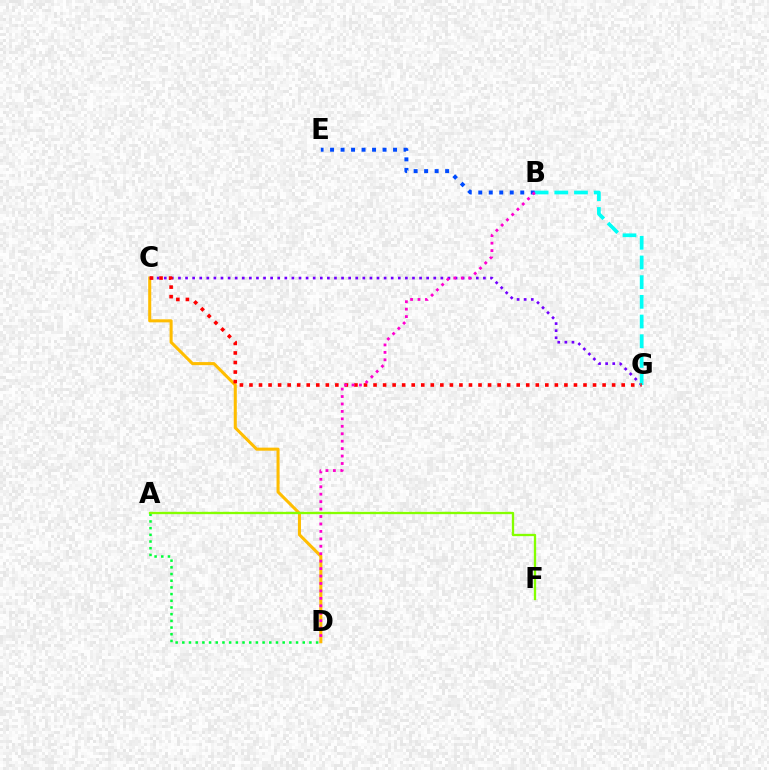{('A', 'D'): [{'color': '#00ff39', 'line_style': 'dotted', 'thickness': 1.82}], ('C', 'D'): [{'color': '#ffbd00', 'line_style': 'solid', 'thickness': 2.2}], ('C', 'G'): [{'color': '#7200ff', 'line_style': 'dotted', 'thickness': 1.93}, {'color': '#ff0000', 'line_style': 'dotted', 'thickness': 2.59}], ('A', 'F'): [{'color': '#84ff00', 'line_style': 'solid', 'thickness': 1.66}], ('B', 'G'): [{'color': '#00fff6', 'line_style': 'dashed', 'thickness': 2.67}], ('B', 'E'): [{'color': '#004bff', 'line_style': 'dotted', 'thickness': 2.85}], ('B', 'D'): [{'color': '#ff00cf', 'line_style': 'dotted', 'thickness': 2.02}]}